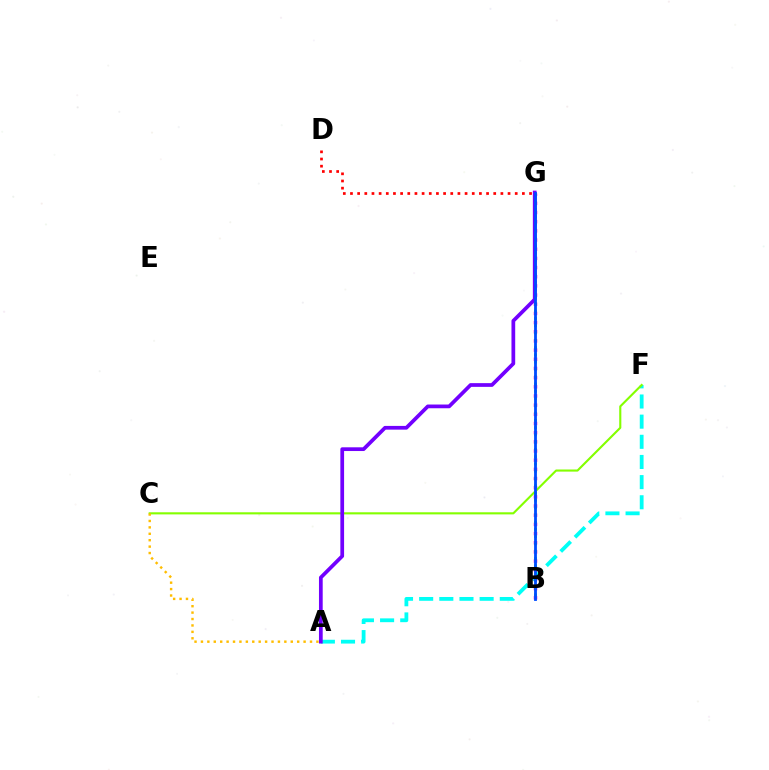{('A', 'F'): [{'color': '#00fff6', 'line_style': 'dashed', 'thickness': 2.74}], ('B', 'G'): [{'color': '#ff00cf', 'line_style': 'dotted', 'thickness': 2.49}, {'color': '#00ff39', 'line_style': 'dotted', 'thickness': 1.98}, {'color': '#004bff', 'line_style': 'solid', 'thickness': 2.03}], ('C', 'F'): [{'color': '#84ff00', 'line_style': 'solid', 'thickness': 1.52}], ('A', 'G'): [{'color': '#7200ff', 'line_style': 'solid', 'thickness': 2.68}], ('A', 'C'): [{'color': '#ffbd00', 'line_style': 'dotted', 'thickness': 1.74}], ('D', 'G'): [{'color': '#ff0000', 'line_style': 'dotted', 'thickness': 1.95}]}